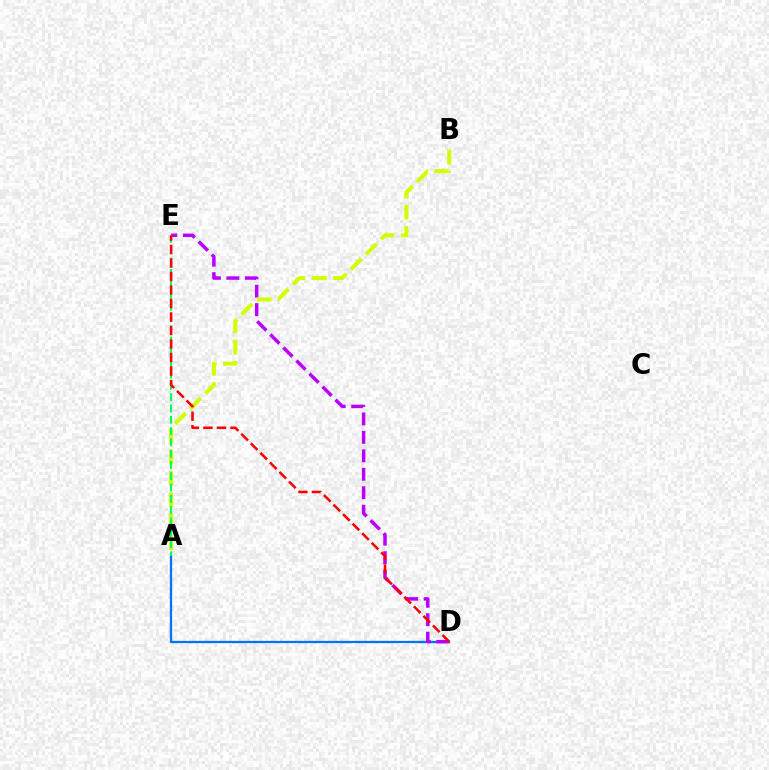{('A', 'D'): [{'color': '#0074ff', 'line_style': 'solid', 'thickness': 1.63}], ('D', 'E'): [{'color': '#b900ff', 'line_style': 'dashed', 'thickness': 2.51}, {'color': '#ff0000', 'line_style': 'dashed', 'thickness': 1.83}], ('A', 'B'): [{'color': '#d1ff00', 'line_style': 'dashed', 'thickness': 2.9}], ('A', 'E'): [{'color': '#00ff5c', 'line_style': 'dashed', 'thickness': 1.54}]}